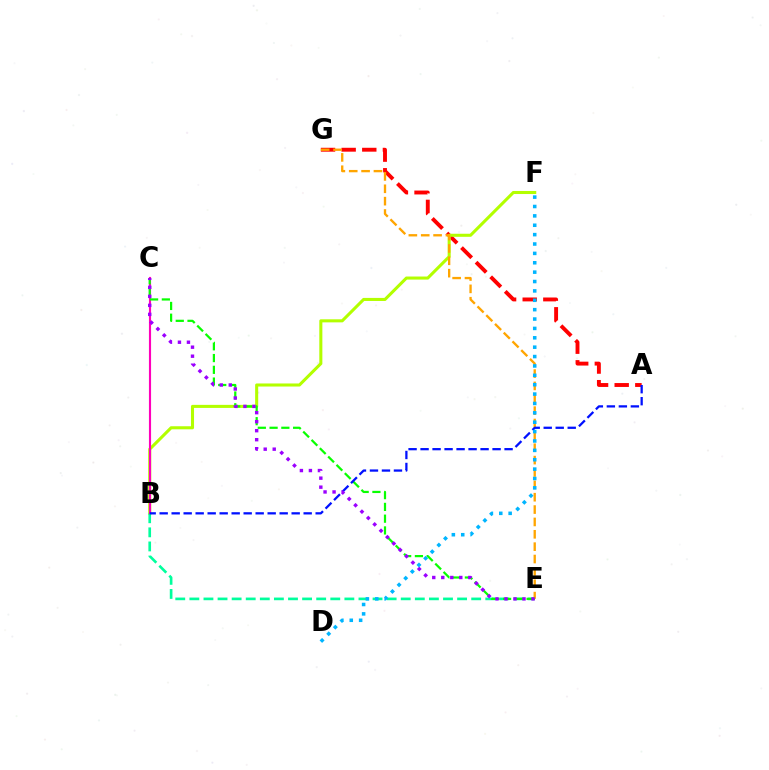{('A', 'G'): [{'color': '#ff0000', 'line_style': 'dashed', 'thickness': 2.8}], ('B', 'F'): [{'color': '#b3ff00', 'line_style': 'solid', 'thickness': 2.2}], ('B', 'E'): [{'color': '#00ff9d', 'line_style': 'dashed', 'thickness': 1.91}], ('B', 'C'): [{'color': '#ff00bd', 'line_style': 'solid', 'thickness': 1.54}], ('E', 'G'): [{'color': '#ffa500', 'line_style': 'dashed', 'thickness': 1.68}], ('C', 'E'): [{'color': '#08ff00', 'line_style': 'dashed', 'thickness': 1.6}, {'color': '#9b00ff', 'line_style': 'dotted', 'thickness': 2.45}], ('A', 'B'): [{'color': '#0010ff', 'line_style': 'dashed', 'thickness': 1.63}], ('D', 'F'): [{'color': '#00b5ff', 'line_style': 'dotted', 'thickness': 2.55}]}